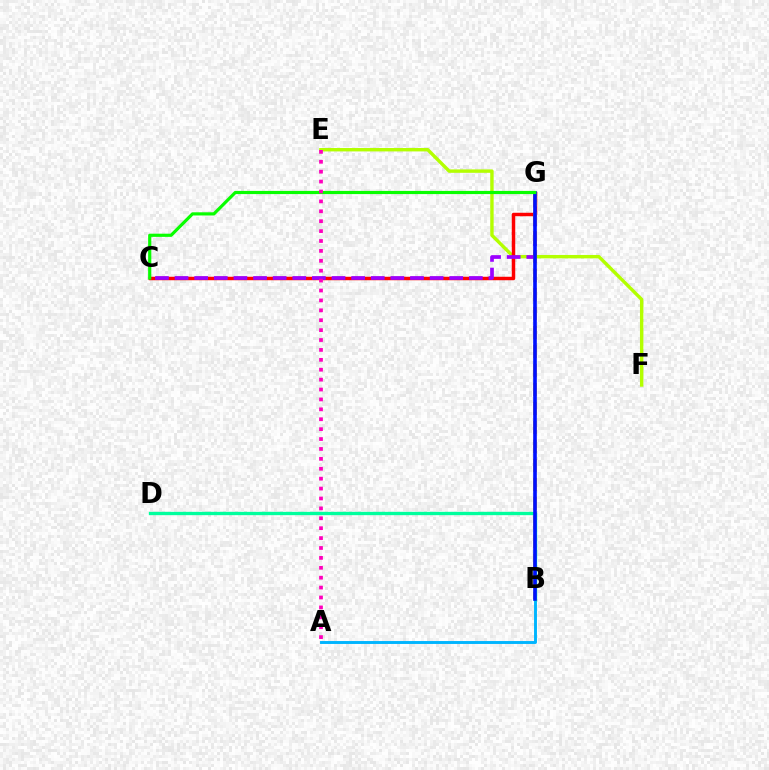{('E', 'F'): [{'color': '#b3ff00', 'line_style': 'solid', 'thickness': 2.45}], ('C', 'G'): [{'color': '#ff0000', 'line_style': 'solid', 'thickness': 2.5}, {'color': '#9b00ff', 'line_style': 'dashed', 'thickness': 2.67}, {'color': '#08ff00', 'line_style': 'solid', 'thickness': 2.28}], ('B', 'G'): [{'color': '#ffa500', 'line_style': 'dashed', 'thickness': 2.58}, {'color': '#0010ff', 'line_style': 'solid', 'thickness': 2.61}], ('A', 'B'): [{'color': '#00b5ff', 'line_style': 'solid', 'thickness': 2.1}], ('B', 'D'): [{'color': '#00ff9d', 'line_style': 'solid', 'thickness': 2.4}], ('A', 'E'): [{'color': '#ff00bd', 'line_style': 'dotted', 'thickness': 2.69}]}